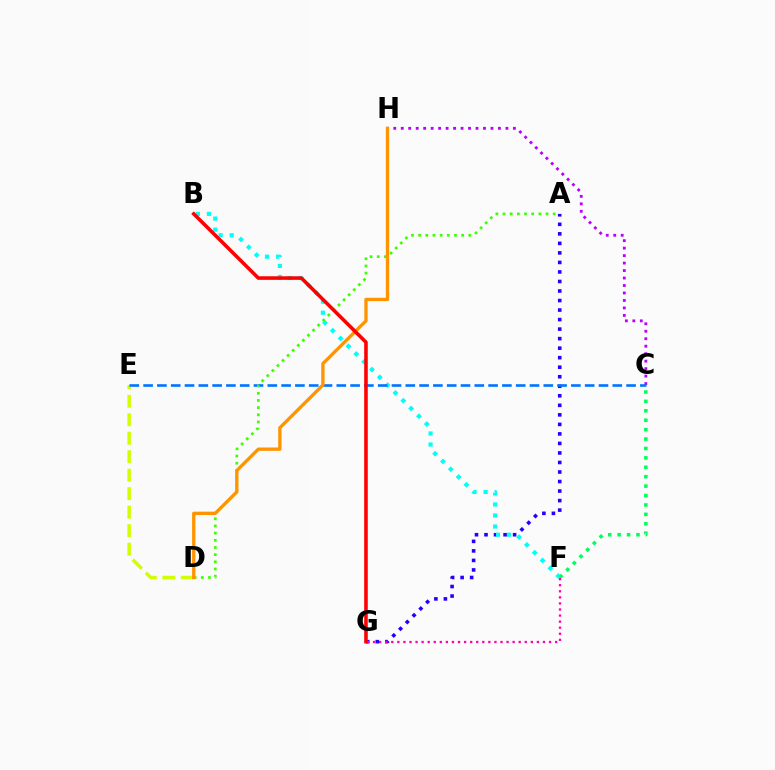{('A', 'G'): [{'color': '#2500ff', 'line_style': 'dotted', 'thickness': 2.59}], ('C', 'H'): [{'color': '#b900ff', 'line_style': 'dotted', 'thickness': 2.03}], ('B', 'F'): [{'color': '#00fff6', 'line_style': 'dotted', 'thickness': 3.0}], ('C', 'F'): [{'color': '#00ff5c', 'line_style': 'dotted', 'thickness': 2.56}], ('F', 'G'): [{'color': '#ff00ac', 'line_style': 'dotted', 'thickness': 1.65}], ('D', 'E'): [{'color': '#d1ff00', 'line_style': 'dashed', 'thickness': 2.51}], ('C', 'E'): [{'color': '#0074ff', 'line_style': 'dashed', 'thickness': 1.87}], ('A', 'D'): [{'color': '#3dff00', 'line_style': 'dotted', 'thickness': 1.95}], ('D', 'H'): [{'color': '#ff9400', 'line_style': 'solid', 'thickness': 2.39}], ('B', 'G'): [{'color': '#ff0000', 'line_style': 'solid', 'thickness': 2.57}]}